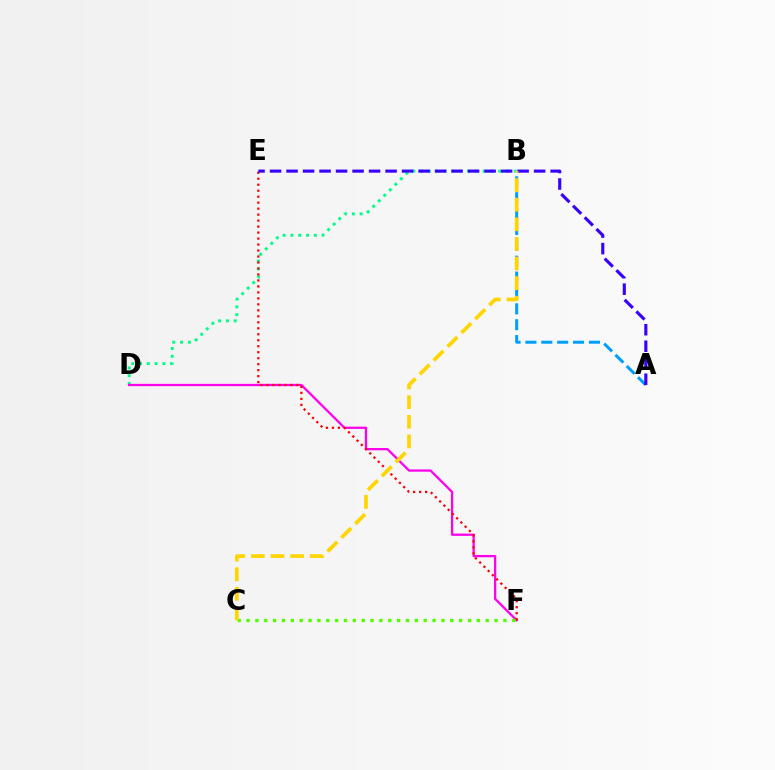{('B', 'D'): [{'color': '#00ff86', 'line_style': 'dotted', 'thickness': 2.12}], ('D', 'F'): [{'color': '#ff00ed', 'line_style': 'solid', 'thickness': 1.64}], ('A', 'B'): [{'color': '#009eff', 'line_style': 'dashed', 'thickness': 2.16}], ('E', 'F'): [{'color': '#ff0000', 'line_style': 'dotted', 'thickness': 1.63}], ('C', 'F'): [{'color': '#4fff00', 'line_style': 'dotted', 'thickness': 2.41}], ('A', 'E'): [{'color': '#3700ff', 'line_style': 'dashed', 'thickness': 2.24}], ('B', 'C'): [{'color': '#ffd500', 'line_style': 'dashed', 'thickness': 2.66}]}